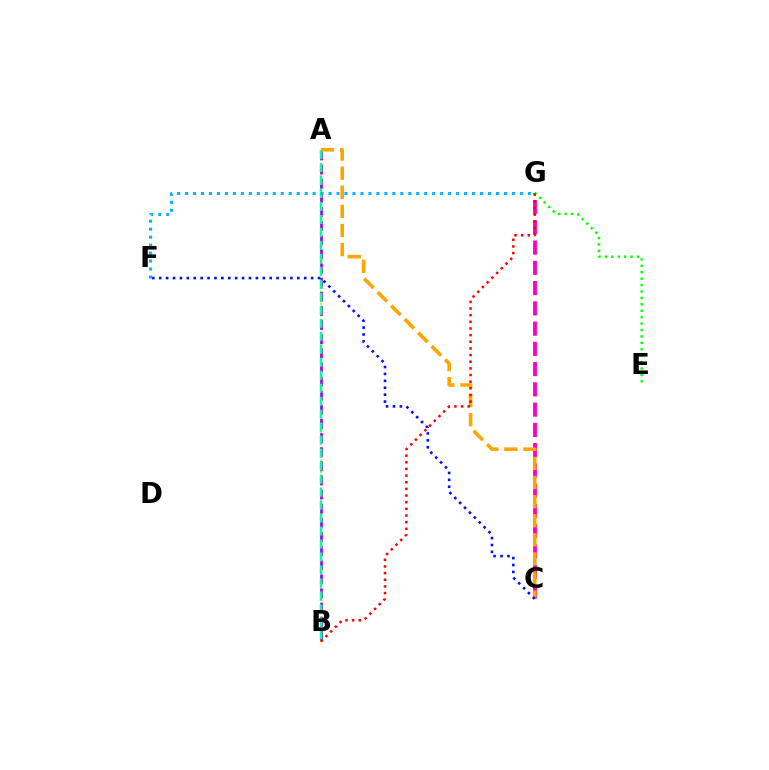{('C', 'G'): [{'color': '#ff00bd', 'line_style': 'dashed', 'thickness': 2.75}], ('E', 'G'): [{'color': '#08ff00', 'line_style': 'dotted', 'thickness': 1.74}], ('A', 'B'): [{'color': '#b3ff00', 'line_style': 'dotted', 'thickness': 1.58}, {'color': '#9b00ff', 'line_style': 'dashed', 'thickness': 1.92}, {'color': '#00ff9d', 'line_style': 'dashed', 'thickness': 1.76}], ('A', 'C'): [{'color': '#ffa500', 'line_style': 'dashed', 'thickness': 2.59}], ('B', 'G'): [{'color': '#ff0000', 'line_style': 'dotted', 'thickness': 1.81}], ('C', 'F'): [{'color': '#0010ff', 'line_style': 'dotted', 'thickness': 1.88}], ('F', 'G'): [{'color': '#00b5ff', 'line_style': 'dotted', 'thickness': 2.17}]}